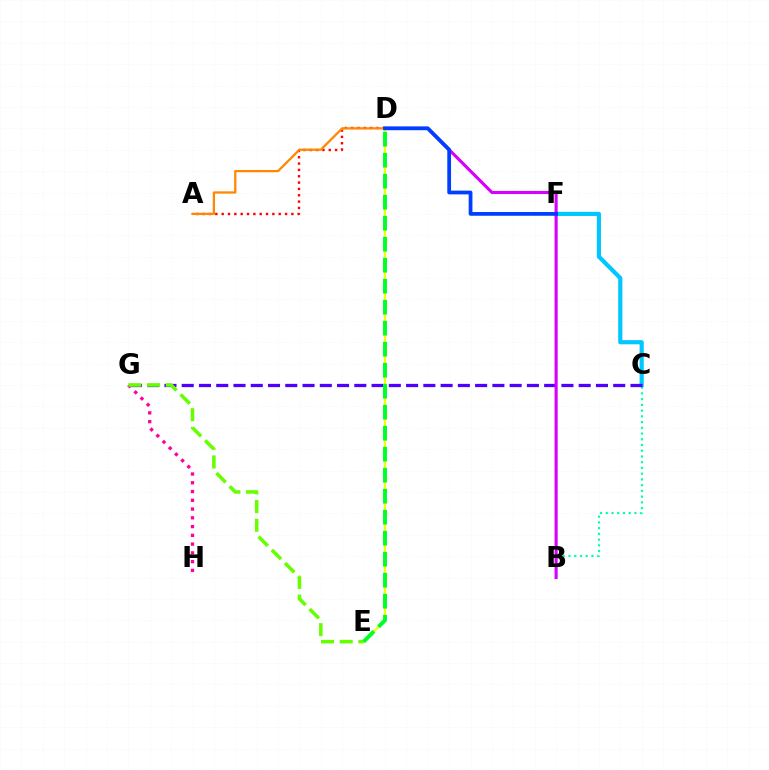{('B', 'C'): [{'color': '#00ffaf', 'line_style': 'dotted', 'thickness': 1.56}], ('C', 'F'): [{'color': '#00c7ff', 'line_style': 'solid', 'thickness': 3.0}], ('C', 'G'): [{'color': '#4f00ff', 'line_style': 'dashed', 'thickness': 2.34}], ('D', 'E'): [{'color': '#eeff00', 'line_style': 'solid', 'thickness': 1.52}, {'color': '#00ff27', 'line_style': 'dashed', 'thickness': 2.85}], ('A', 'D'): [{'color': '#ff0000', 'line_style': 'dotted', 'thickness': 1.72}, {'color': '#ff8800', 'line_style': 'solid', 'thickness': 1.64}], ('B', 'D'): [{'color': '#d600ff', 'line_style': 'solid', 'thickness': 2.23}], ('G', 'H'): [{'color': '#ff00a0', 'line_style': 'dotted', 'thickness': 2.38}], ('E', 'G'): [{'color': '#66ff00', 'line_style': 'dashed', 'thickness': 2.54}], ('D', 'F'): [{'color': '#003fff', 'line_style': 'solid', 'thickness': 2.7}]}